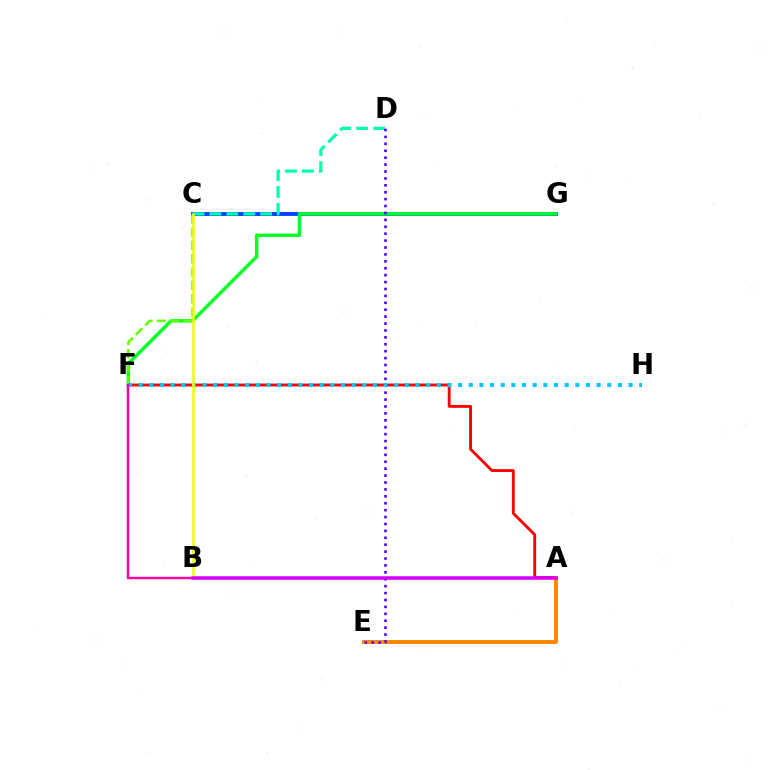{('C', 'G'): [{'color': '#003fff', 'line_style': 'solid', 'thickness': 2.77}], ('C', 'D'): [{'color': '#00ffaf', 'line_style': 'dashed', 'thickness': 2.3}], ('A', 'F'): [{'color': '#ff0000', 'line_style': 'solid', 'thickness': 2.06}], ('F', 'G'): [{'color': '#00ff27', 'line_style': 'solid', 'thickness': 2.48}], ('A', 'E'): [{'color': '#ff8800', 'line_style': 'solid', 'thickness': 2.86}], ('C', 'F'): [{'color': '#66ff00', 'line_style': 'dashed', 'thickness': 1.81}], ('D', 'E'): [{'color': '#4f00ff', 'line_style': 'dotted', 'thickness': 1.88}], ('F', 'H'): [{'color': '#00c7ff', 'line_style': 'dotted', 'thickness': 2.89}], ('B', 'F'): [{'color': '#ff00a0', 'line_style': 'solid', 'thickness': 1.77}], ('B', 'C'): [{'color': '#eeff00', 'line_style': 'solid', 'thickness': 1.8}], ('A', 'B'): [{'color': '#d600ff', 'line_style': 'solid', 'thickness': 2.55}]}